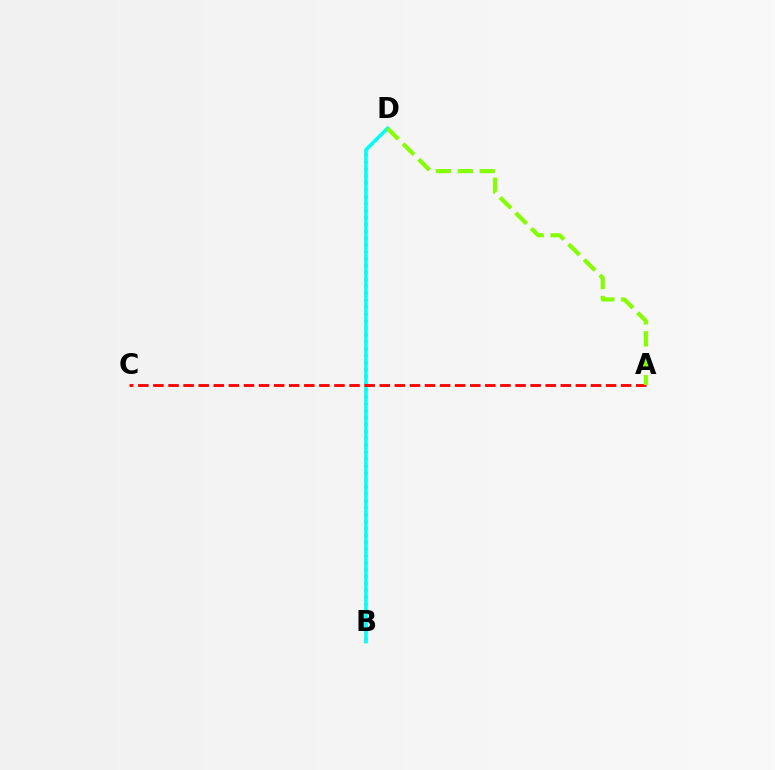{('B', 'D'): [{'color': '#7200ff', 'line_style': 'dotted', 'thickness': 1.88}, {'color': '#00fff6', 'line_style': 'solid', 'thickness': 2.56}], ('A', 'C'): [{'color': '#ff0000', 'line_style': 'dashed', 'thickness': 2.05}], ('A', 'D'): [{'color': '#84ff00', 'line_style': 'dashed', 'thickness': 2.98}]}